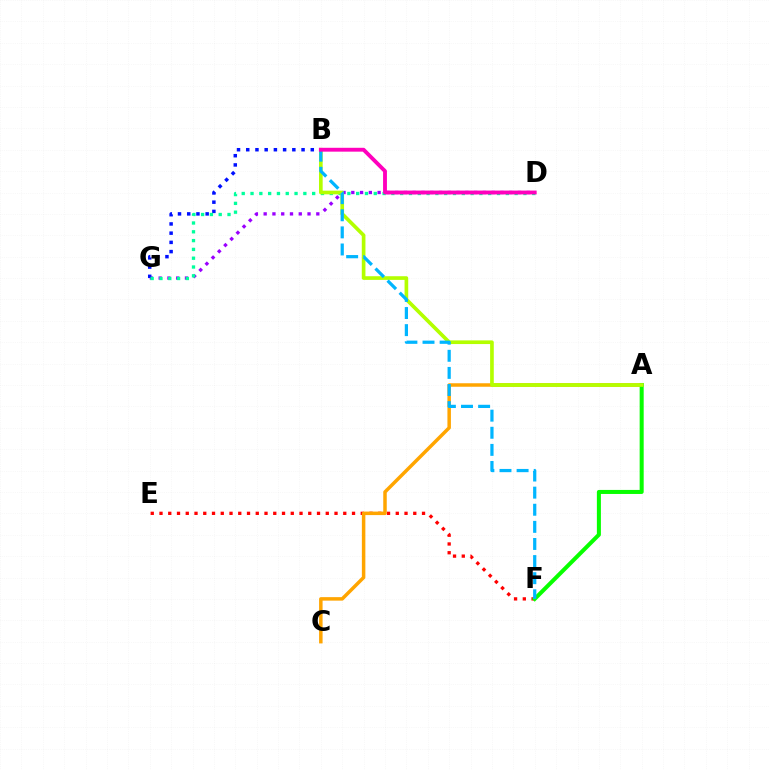{('E', 'F'): [{'color': '#ff0000', 'line_style': 'dotted', 'thickness': 2.38}], ('D', 'G'): [{'color': '#9b00ff', 'line_style': 'dotted', 'thickness': 2.38}, {'color': '#00ff9d', 'line_style': 'dotted', 'thickness': 2.39}], ('A', 'C'): [{'color': '#ffa500', 'line_style': 'solid', 'thickness': 2.51}], ('B', 'G'): [{'color': '#0010ff', 'line_style': 'dotted', 'thickness': 2.51}], ('A', 'F'): [{'color': '#08ff00', 'line_style': 'solid', 'thickness': 2.91}], ('A', 'B'): [{'color': '#b3ff00', 'line_style': 'solid', 'thickness': 2.64}], ('B', 'F'): [{'color': '#00b5ff', 'line_style': 'dashed', 'thickness': 2.32}], ('B', 'D'): [{'color': '#ff00bd', 'line_style': 'solid', 'thickness': 2.78}]}